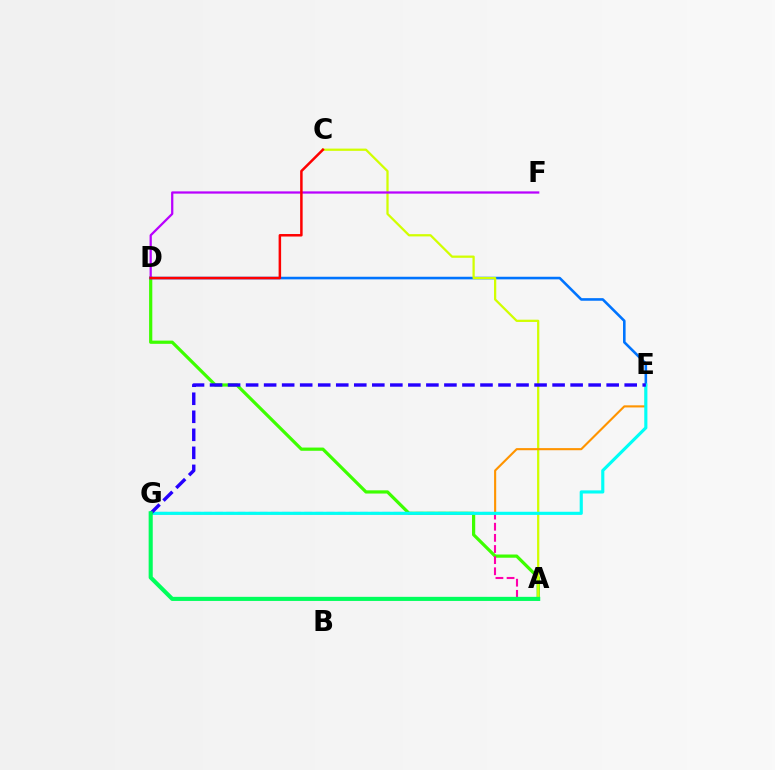{('A', 'D'): [{'color': '#3dff00', 'line_style': 'solid', 'thickness': 2.31}], ('D', 'E'): [{'color': '#0074ff', 'line_style': 'solid', 'thickness': 1.87}], ('A', 'C'): [{'color': '#d1ff00', 'line_style': 'solid', 'thickness': 1.63}], ('E', 'G'): [{'color': '#ff9400', 'line_style': 'solid', 'thickness': 1.53}, {'color': '#00fff6', 'line_style': 'solid', 'thickness': 2.26}, {'color': '#2500ff', 'line_style': 'dashed', 'thickness': 2.45}], ('A', 'G'): [{'color': '#ff00ac', 'line_style': 'dashed', 'thickness': 1.51}, {'color': '#00ff5c', 'line_style': 'solid', 'thickness': 2.95}], ('D', 'F'): [{'color': '#b900ff', 'line_style': 'solid', 'thickness': 1.62}], ('C', 'D'): [{'color': '#ff0000', 'line_style': 'solid', 'thickness': 1.8}]}